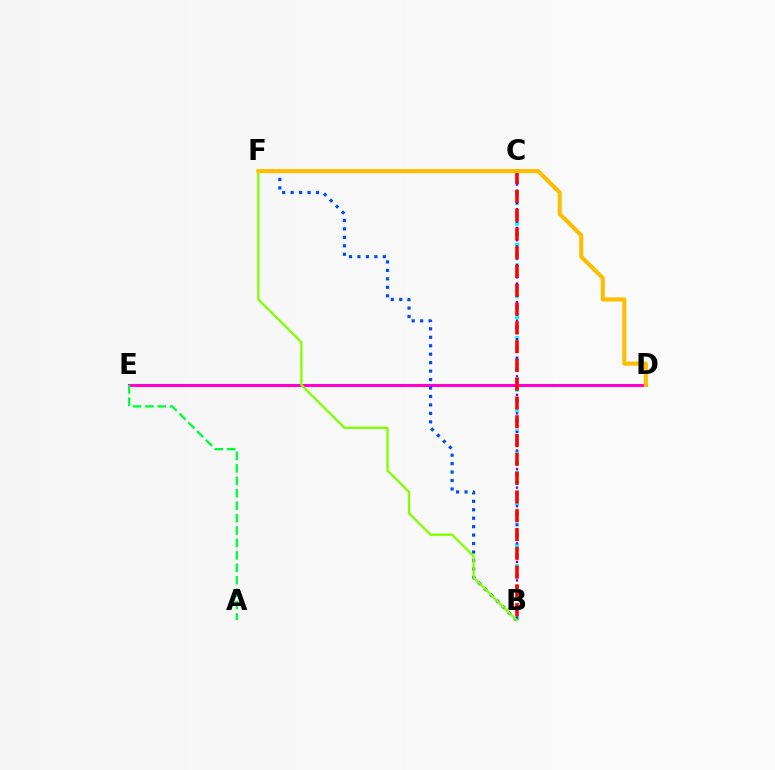{('B', 'C'): [{'color': '#00fff6', 'line_style': 'dotted', 'thickness': 2.82}, {'color': '#7200ff', 'line_style': 'dotted', 'thickness': 1.68}, {'color': '#ff0000', 'line_style': 'dashed', 'thickness': 2.55}], ('D', 'E'): [{'color': '#ff00cf', 'line_style': 'solid', 'thickness': 2.21}], ('B', 'F'): [{'color': '#004bff', 'line_style': 'dotted', 'thickness': 2.3}, {'color': '#84ff00', 'line_style': 'solid', 'thickness': 1.68}], ('D', 'F'): [{'color': '#ffbd00', 'line_style': 'solid', 'thickness': 2.93}], ('A', 'E'): [{'color': '#00ff39', 'line_style': 'dashed', 'thickness': 1.69}]}